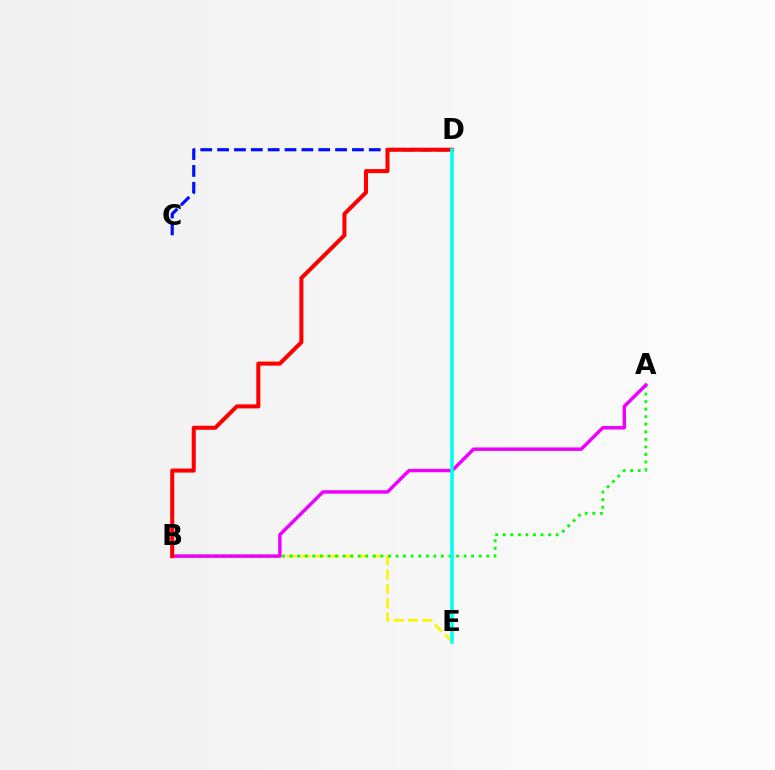{('C', 'D'): [{'color': '#0010ff', 'line_style': 'dashed', 'thickness': 2.29}], ('B', 'E'): [{'color': '#fcf500', 'line_style': 'dashed', 'thickness': 1.94}], ('A', 'B'): [{'color': '#08ff00', 'line_style': 'dotted', 'thickness': 2.06}, {'color': '#ee00ff', 'line_style': 'solid', 'thickness': 2.48}], ('B', 'D'): [{'color': '#ff0000', 'line_style': 'solid', 'thickness': 2.91}], ('D', 'E'): [{'color': '#00fff6', 'line_style': 'solid', 'thickness': 2.52}]}